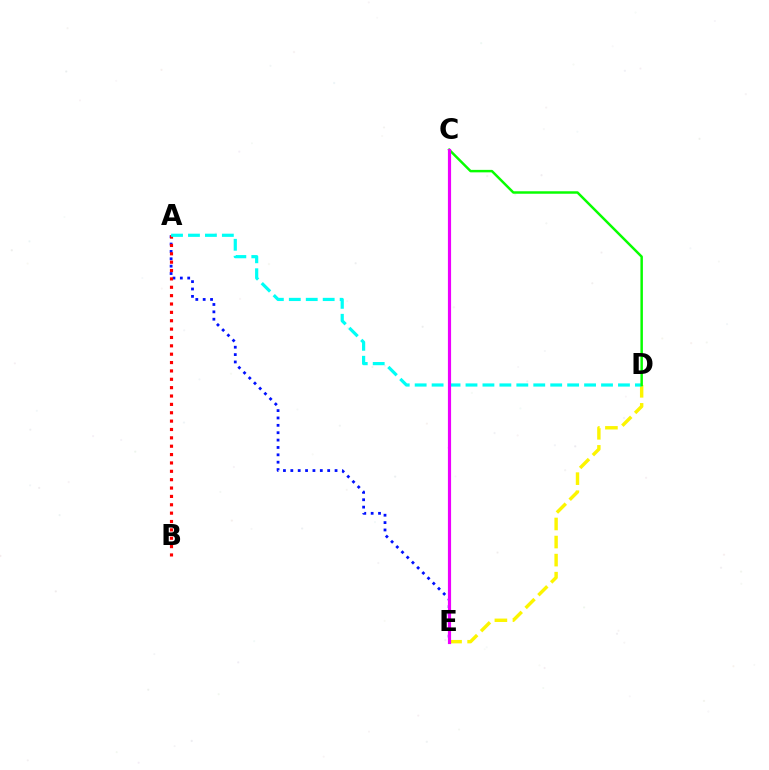{('A', 'E'): [{'color': '#0010ff', 'line_style': 'dotted', 'thickness': 2.0}], ('A', 'B'): [{'color': '#ff0000', 'line_style': 'dotted', 'thickness': 2.27}], ('D', 'E'): [{'color': '#fcf500', 'line_style': 'dashed', 'thickness': 2.45}], ('A', 'D'): [{'color': '#00fff6', 'line_style': 'dashed', 'thickness': 2.3}], ('C', 'D'): [{'color': '#08ff00', 'line_style': 'solid', 'thickness': 1.78}], ('C', 'E'): [{'color': '#ee00ff', 'line_style': 'solid', 'thickness': 2.28}]}